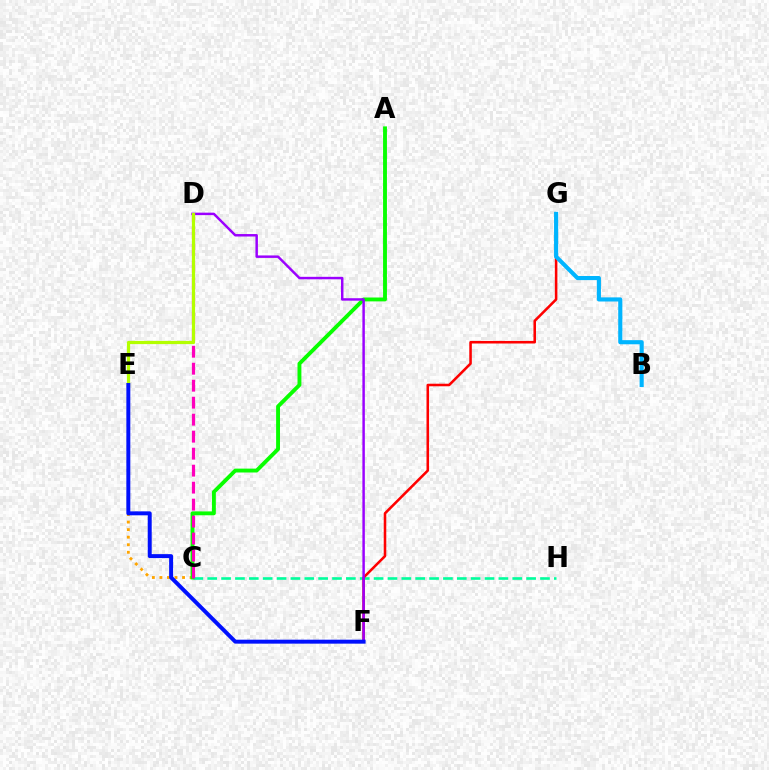{('C', 'E'): [{'color': '#ffa500', 'line_style': 'dotted', 'thickness': 2.05}], ('C', 'H'): [{'color': '#00ff9d', 'line_style': 'dashed', 'thickness': 1.88}], ('F', 'G'): [{'color': '#ff0000', 'line_style': 'solid', 'thickness': 1.84}], ('A', 'C'): [{'color': '#08ff00', 'line_style': 'solid', 'thickness': 2.79}], ('D', 'F'): [{'color': '#9b00ff', 'line_style': 'solid', 'thickness': 1.77}], ('C', 'D'): [{'color': '#ff00bd', 'line_style': 'dashed', 'thickness': 2.31}], ('D', 'E'): [{'color': '#b3ff00', 'line_style': 'solid', 'thickness': 2.32}], ('B', 'G'): [{'color': '#00b5ff', 'line_style': 'solid', 'thickness': 2.96}], ('E', 'F'): [{'color': '#0010ff', 'line_style': 'solid', 'thickness': 2.85}]}